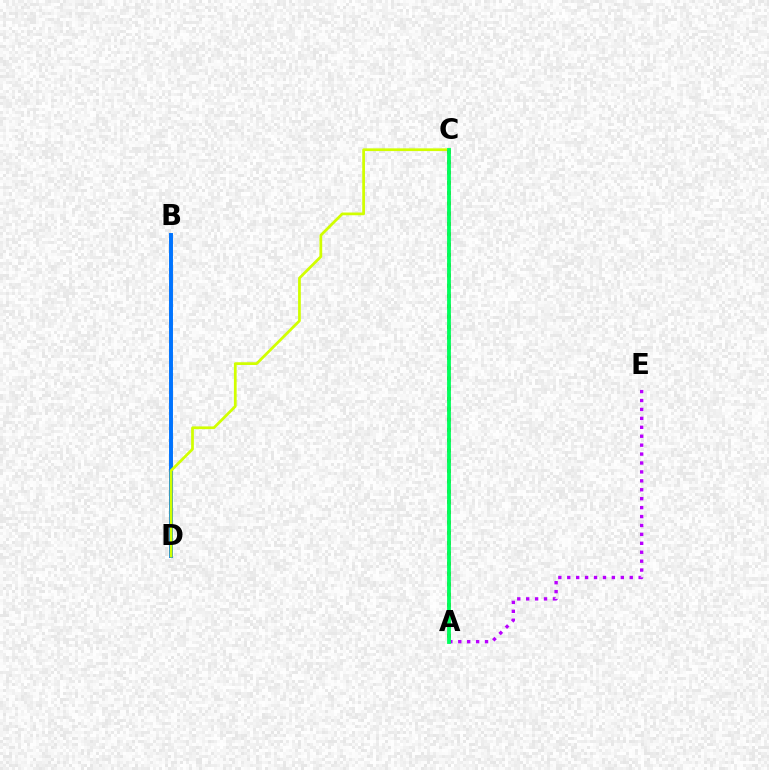{('A', 'E'): [{'color': '#b900ff', 'line_style': 'dotted', 'thickness': 2.42}], ('B', 'D'): [{'color': '#0074ff', 'line_style': 'solid', 'thickness': 2.83}], ('C', 'D'): [{'color': '#d1ff00', 'line_style': 'solid', 'thickness': 1.97}], ('A', 'C'): [{'color': '#ff0000', 'line_style': 'dotted', 'thickness': 2.8}, {'color': '#00ff5c', 'line_style': 'solid', 'thickness': 2.74}]}